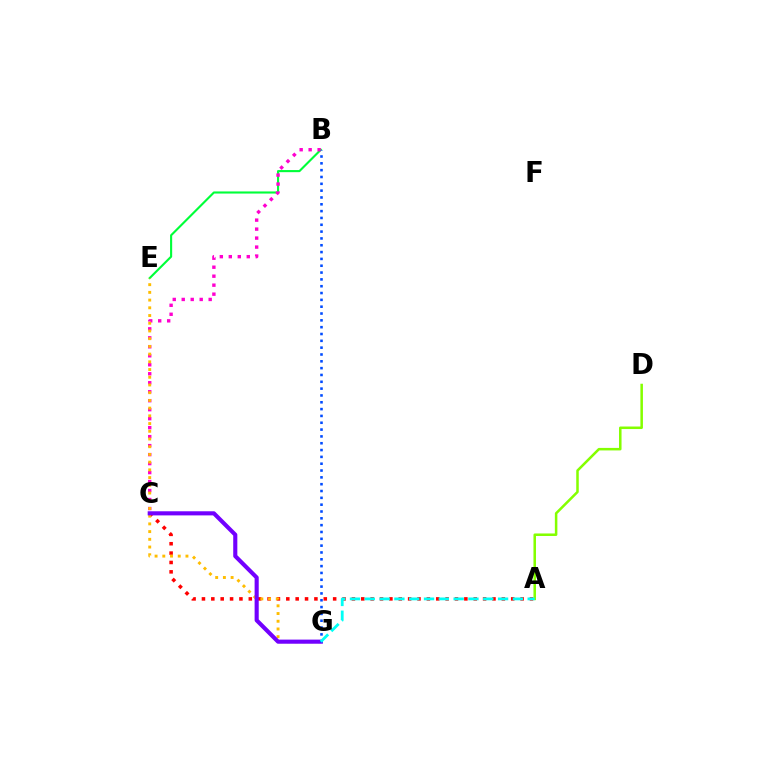{('B', 'E'): [{'color': '#00ff39', 'line_style': 'solid', 'thickness': 1.52}], ('A', 'C'): [{'color': '#ff0000', 'line_style': 'dotted', 'thickness': 2.55}], ('B', 'C'): [{'color': '#ff00cf', 'line_style': 'dotted', 'thickness': 2.44}], ('E', 'G'): [{'color': '#ffbd00', 'line_style': 'dotted', 'thickness': 2.1}], ('A', 'D'): [{'color': '#84ff00', 'line_style': 'solid', 'thickness': 1.82}], ('C', 'G'): [{'color': '#7200ff', 'line_style': 'solid', 'thickness': 2.96}], ('B', 'G'): [{'color': '#004bff', 'line_style': 'dotted', 'thickness': 1.85}], ('A', 'G'): [{'color': '#00fff6', 'line_style': 'dashed', 'thickness': 2.01}]}